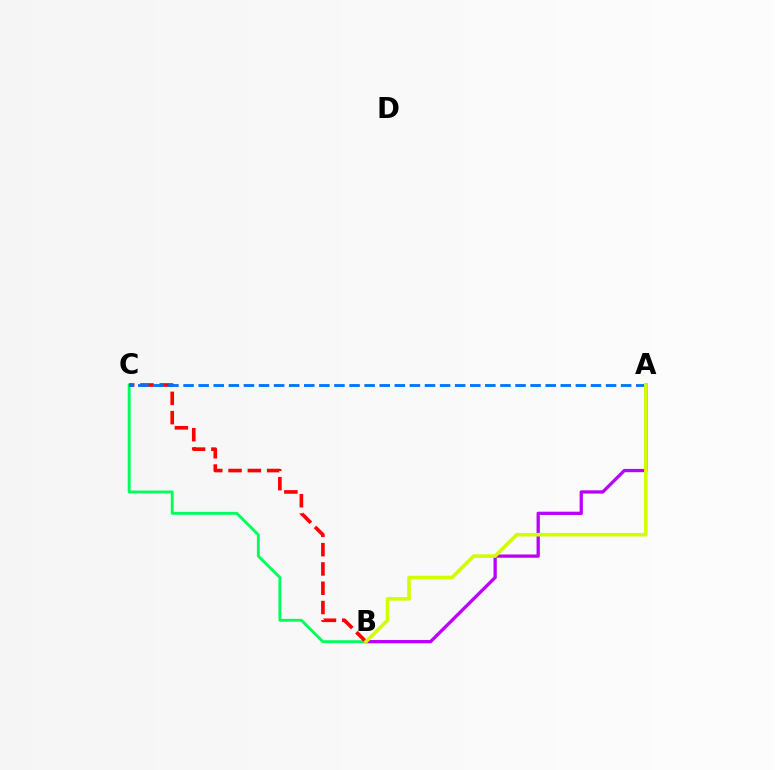{('B', 'C'): [{'color': '#00ff5c', 'line_style': 'solid', 'thickness': 2.09}, {'color': '#ff0000', 'line_style': 'dashed', 'thickness': 2.62}], ('A', 'B'): [{'color': '#b900ff', 'line_style': 'solid', 'thickness': 2.36}, {'color': '#d1ff00', 'line_style': 'solid', 'thickness': 2.58}], ('A', 'C'): [{'color': '#0074ff', 'line_style': 'dashed', 'thickness': 2.05}]}